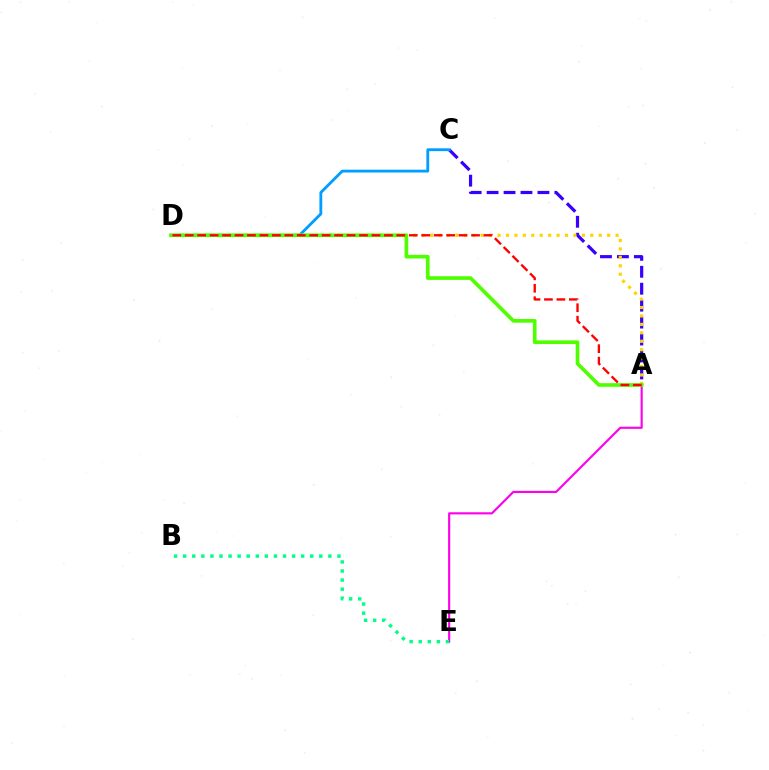{('A', 'C'): [{'color': '#3700ff', 'line_style': 'dashed', 'thickness': 2.3}], ('A', 'D'): [{'color': '#ffd500', 'line_style': 'dotted', 'thickness': 2.29}, {'color': '#4fff00', 'line_style': 'solid', 'thickness': 2.64}, {'color': '#ff0000', 'line_style': 'dashed', 'thickness': 1.69}], ('C', 'D'): [{'color': '#009eff', 'line_style': 'solid', 'thickness': 2.04}], ('A', 'E'): [{'color': '#ff00ed', 'line_style': 'solid', 'thickness': 1.54}], ('B', 'E'): [{'color': '#00ff86', 'line_style': 'dotted', 'thickness': 2.47}]}